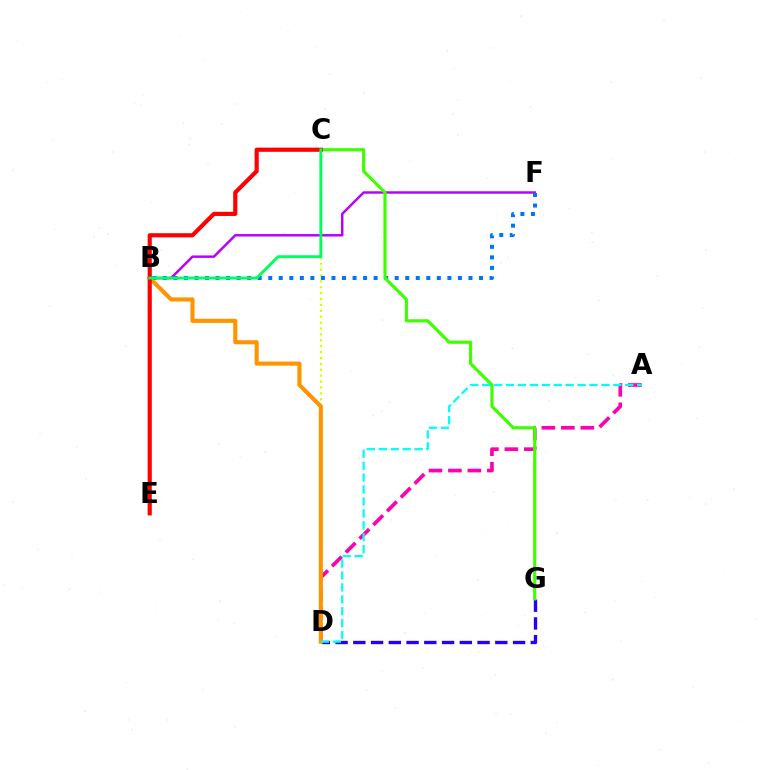{('C', 'D'): [{'color': '#d1ff00', 'line_style': 'dotted', 'thickness': 1.6}], ('A', 'D'): [{'color': '#ff00ac', 'line_style': 'dashed', 'thickness': 2.64}, {'color': '#00fff6', 'line_style': 'dashed', 'thickness': 1.62}], ('B', 'F'): [{'color': '#b900ff', 'line_style': 'solid', 'thickness': 1.77}, {'color': '#0074ff', 'line_style': 'dotted', 'thickness': 2.86}], ('D', 'G'): [{'color': '#2500ff', 'line_style': 'dashed', 'thickness': 2.41}], ('C', 'G'): [{'color': '#3dff00', 'line_style': 'solid', 'thickness': 2.27}], ('B', 'D'): [{'color': '#ff9400', 'line_style': 'solid', 'thickness': 2.94}], ('C', 'E'): [{'color': '#ff0000', 'line_style': 'solid', 'thickness': 2.99}], ('B', 'C'): [{'color': '#00ff5c', 'line_style': 'solid', 'thickness': 2.05}]}